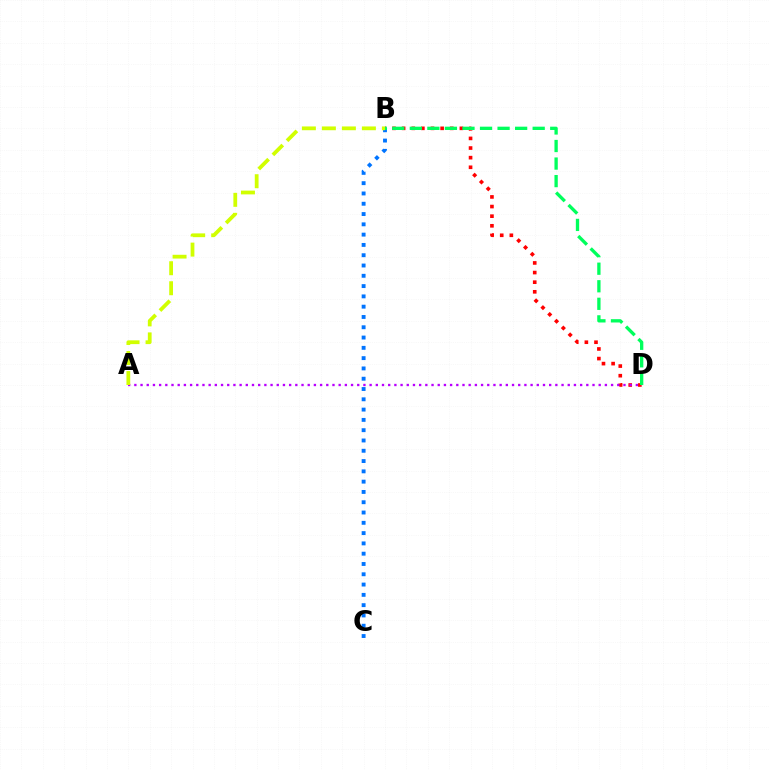{('B', 'D'): [{'color': '#ff0000', 'line_style': 'dotted', 'thickness': 2.62}, {'color': '#00ff5c', 'line_style': 'dashed', 'thickness': 2.38}], ('A', 'D'): [{'color': '#b900ff', 'line_style': 'dotted', 'thickness': 1.68}], ('B', 'C'): [{'color': '#0074ff', 'line_style': 'dotted', 'thickness': 2.8}], ('A', 'B'): [{'color': '#d1ff00', 'line_style': 'dashed', 'thickness': 2.72}]}